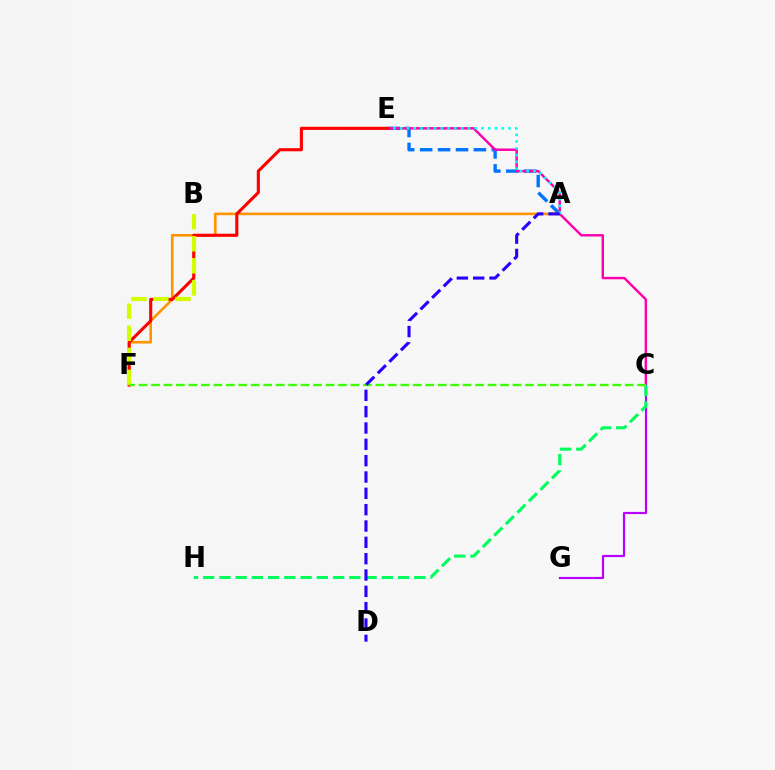{('A', 'E'): [{'color': '#0074ff', 'line_style': 'dashed', 'thickness': 2.43}, {'color': '#00fff6', 'line_style': 'dotted', 'thickness': 1.84}], ('A', 'F'): [{'color': '#ff9400', 'line_style': 'solid', 'thickness': 1.88}], ('C', 'E'): [{'color': '#ff00ac', 'line_style': 'solid', 'thickness': 1.76}], ('C', 'G'): [{'color': '#b900ff', 'line_style': 'solid', 'thickness': 1.58}], ('E', 'F'): [{'color': '#ff0000', 'line_style': 'solid', 'thickness': 2.24}], ('C', 'H'): [{'color': '#00ff5c', 'line_style': 'dashed', 'thickness': 2.21}], ('B', 'F'): [{'color': '#d1ff00', 'line_style': 'dashed', 'thickness': 3.0}], ('C', 'F'): [{'color': '#3dff00', 'line_style': 'dashed', 'thickness': 1.69}], ('A', 'D'): [{'color': '#2500ff', 'line_style': 'dashed', 'thickness': 2.22}]}